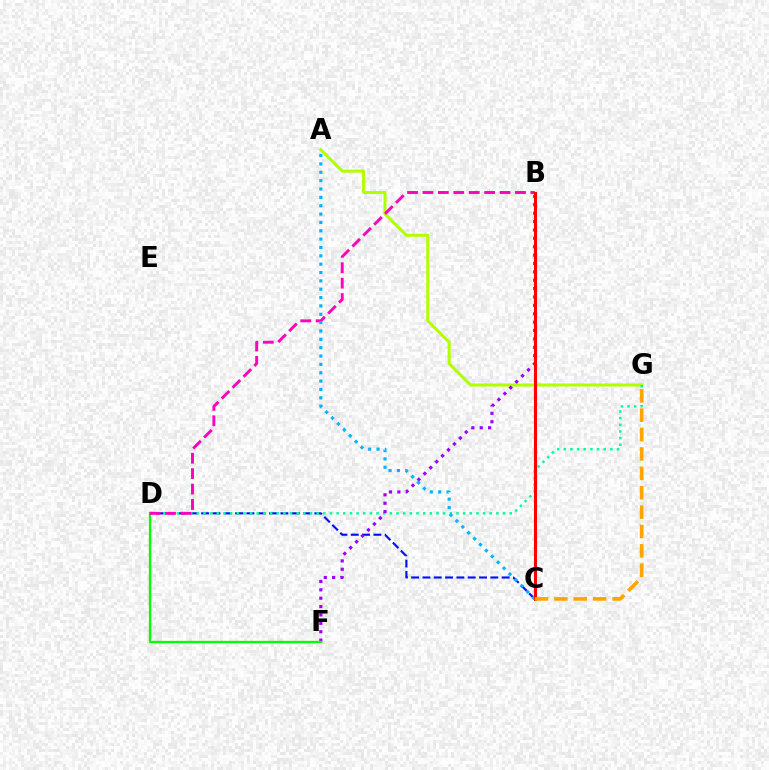{('A', 'G'): [{'color': '#b3ff00', 'line_style': 'solid', 'thickness': 2.2}], ('C', 'D'): [{'color': '#0010ff', 'line_style': 'dashed', 'thickness': 1.54}], ('D', 'G'): [{'color': '#00ff9d', 'line_style': 'dotted', 'thickness': 1.81}], ('B', 'F'): [{'color': '#9b00ff', 'line_style': 'dotted', 'thickness': 2.28}], ('D', 'F'): [{'color': '#08ff00', 'line_style': 'solid', 'thickness': 1.68}], ('B', 'D'): [{'color': '#ff00bd', 'line_style': 'dashed', 'thickness': 2.09}], ('A', 'C'): [{'color': '#00b5ff', 'line_style': 'dotted', 'thickness': 2.27}], ('B', 'C'): [{'color': '#ff0000', 'line_style': 'solid', 'thickness': 2.21}], ('C', 'G'): [{'color': '#ffa500', 'line_style': 'dashed', 'thickness': 2.63}]}